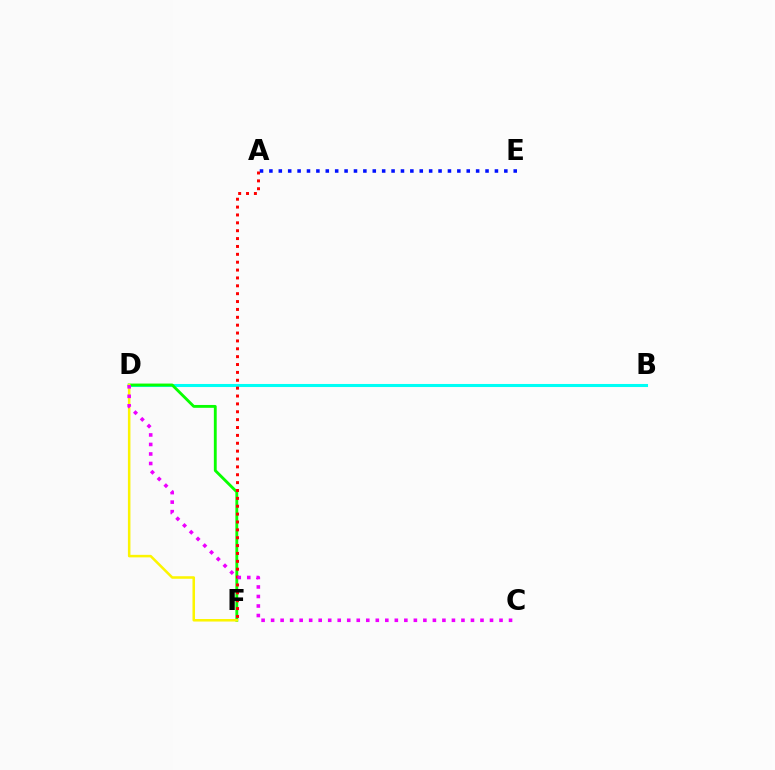{('A', 'E'): [{'color': '#0010ff', 'line_style': 'dotted', 'thickness': 2.55}], ('B', 'D'): [{'color': '#00fff6', 'line_style': 'solid', 'thickness': 2.21}], ('D', 'F'): [{'color': '#08ff00', 'line_style': 'solid', 'thickness': 2.05}, {'color': '#fcf500', 'line_style': 'solid', 'thickness': 1.82}], ('A', 'F'): [{'color': '#ff0000', 'line_style': 'dotted', 'thickness': 2.14}], ('C', 'D'): [{'color': '#ee00ff', 'line_style': 'dotted', 'thickness': 2.59}]}